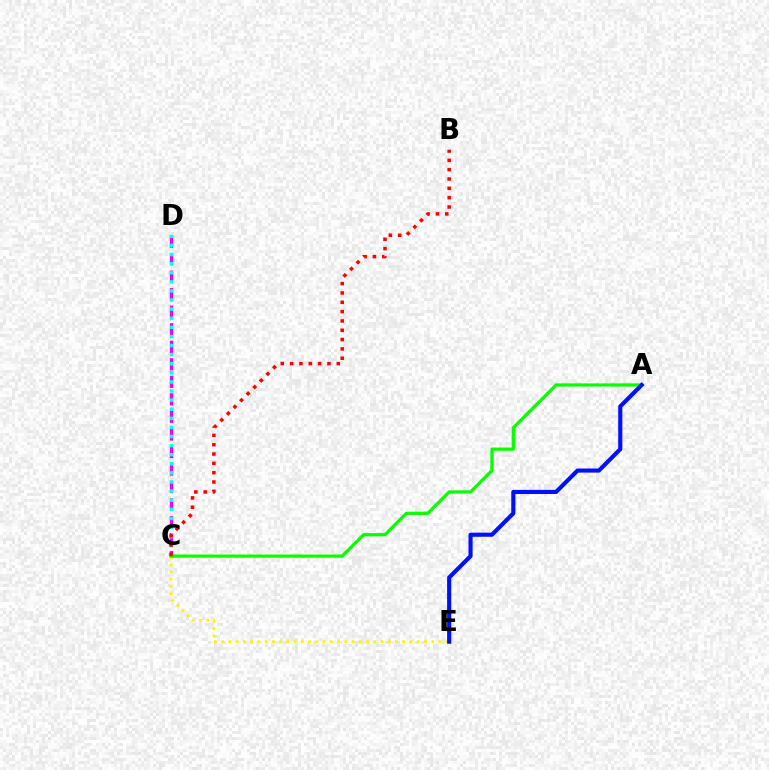{('C', 'E'): [{'color': '#fcf500', 'line_style': 'dotted', 'thickness': 1.97}], ('C', 'D'): [{'color': '#ee00ff', 'line_style': 'dashed', 'thickness': 2.38}, {'color': '#00fff6', 'line_style': 'dotted', 'thickness': 2.47}], ('A', 'C'): [{'color': '#08ff00', 'line_style': 'solid', 'thickness': 2.33}], ('A', 'E'): [{'color': '#0010ff', 'line_style': 'solid', 'thickness': 2.97}], ('B', 'C'): [{'color': '#ff0000', 'line_style': 'dotted', 'thickness': 2.53}]}